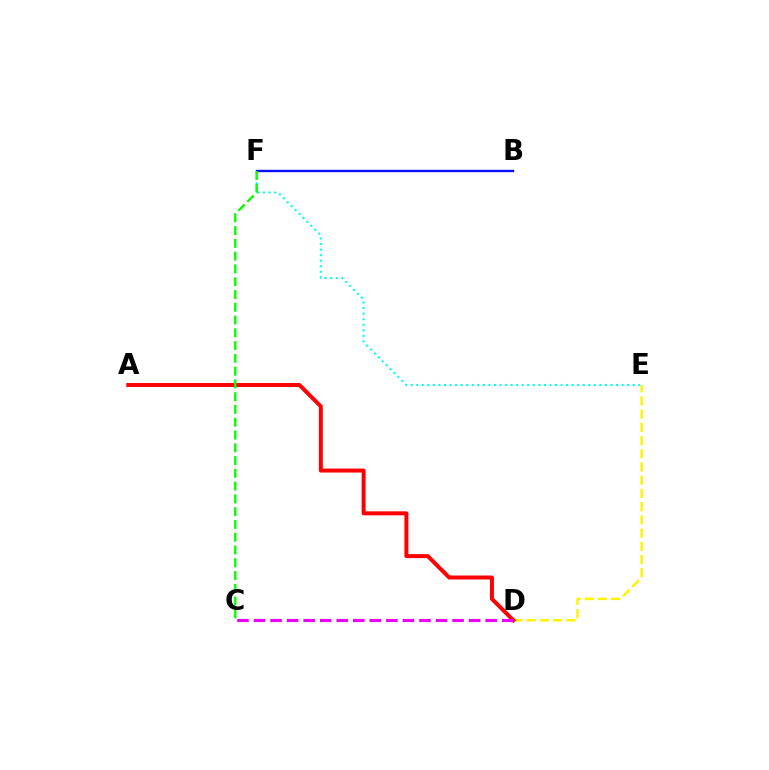{('E', 'F'): [{'color': '#00fff6', 'line_style': 'dotted', 'thickness': 1.51}], ('D', 'E'): [{'color': '#fcf500', 'line_style': 'dashed', 'thickness': 1.8}], ('A', 'D'): [{'color': '#ff0000', 'line_style': 'solid', 'thickness': 2.87}], ('B', 'F'): [{'color': '#0010ff', 'line_style': 'solid', 'thickness': 1.71}], ('C', 'D'): [{'color': '#ee00ff', 'line_style': 'dashed', 'thickness': 2.25}], ('C', 'F'): [{'color': '#08ff00', 'line_style': 'dashed', 'thickness': 1.74}]}